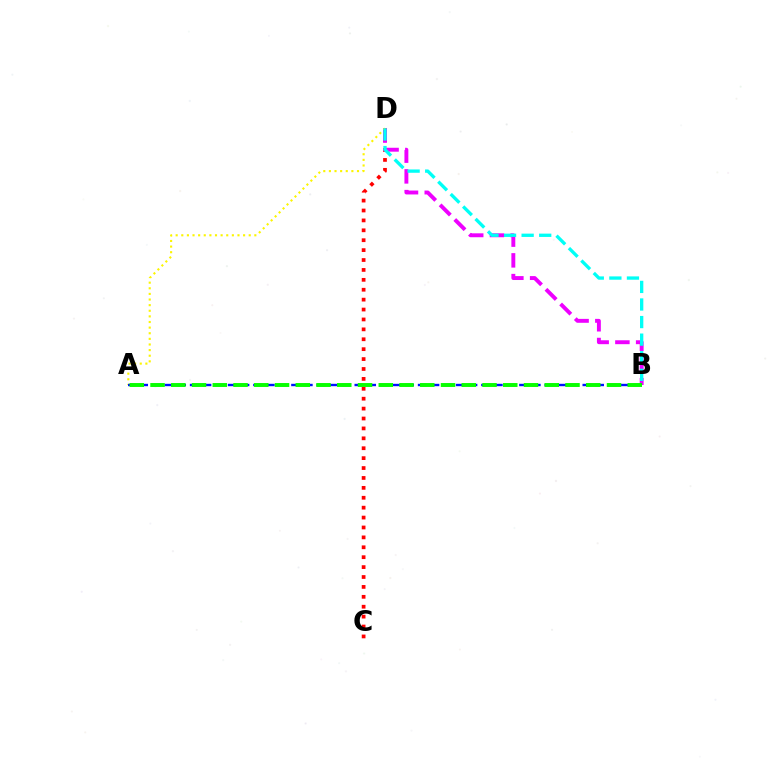{('C', 'D'): [{'color': '#ff0000', 'line_style': 'dotted', 'thickness': 2.69}], ('B', 'D'): [{'color': '#ee00ff', 'line_style': 'dashed', 'thickness': 2.82}, {'color': '#00fff6', 'line_style': 'dashed', 'thickness': 2.39}], ('A', 'D'): [{'color': '#fcf500', 'line_style': 'dotted', 'thickness': 1.53}], ('A', 'B'): [{'color': '#0010ff', 'line_style': 'dashed', 'thickness': 1.72}, {'color': '#08ff00', 'line_style': 'dashed', 'thickness': 2.82}]}